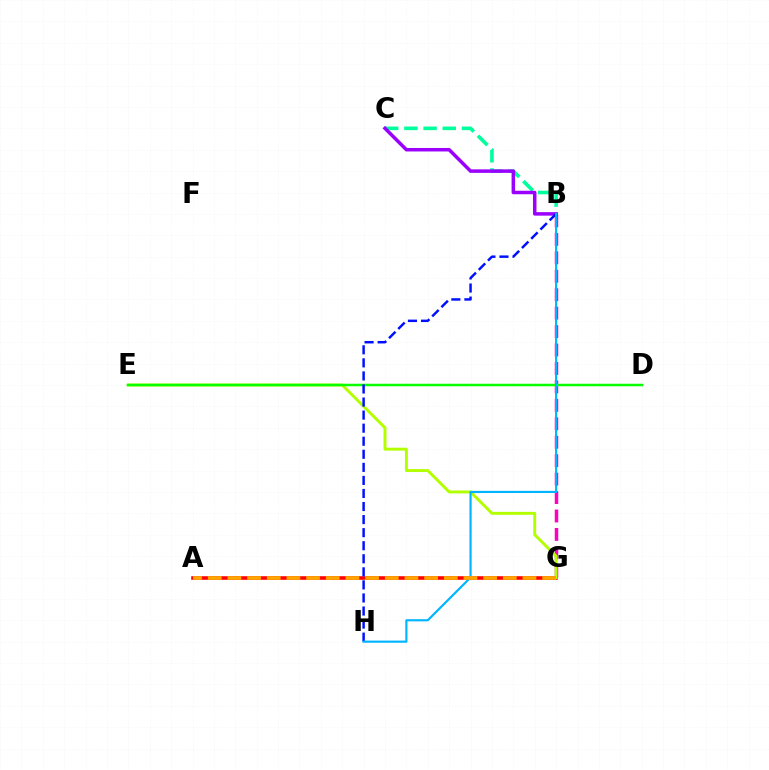{('B', 'G'): [{'color': '#ff00bd', 'line_style': 'dashed', 'thickness': 2.51}], ('A', 'G'): [{'color': '#ff0000', 'line_style': 'solid', 'thickness': 2.58}, {'color': '#ffa500', 'line_style': 'dashed', 'thickness': 2.67}], ('E', 'G'): [{'color': '#b3ff00', 'line_style': 'solid', 'thickness': 2.12}], ('B', 'C'): [{'color': '#00ff9d', 'line_style': 'dashed', 'thickness': 2.61}, {'color': '#9b00ff', 'line_style': 'solid', 'thickness': 2.52}], ('D', 'E'): [{'color': '#08ff00', 'line_style': 'solid', 'thickness': 1.8}], ('B', 'H'): [{'color': '#0010ff', 'line_style': 'dashed', 'thickness': 1.77}, {'color': '#00b5ff', 'line_style': 'solid', 'thickness': 1.55}]}